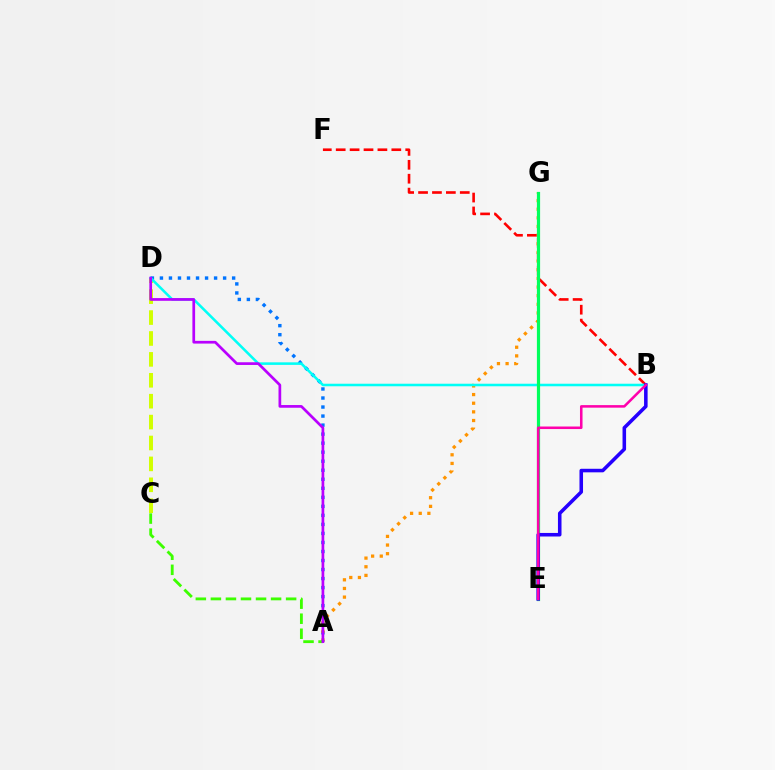{('C', 'D'): [{'color': '#d1ff00', 'line_style': 'dashed', 'thickness': 2.84}], ('A', 'D'): [{'color': '#0074ff', 'line_style': 'dotted', 'thickness': 2.45}, {'color': '#b900ff', 'line_style': 'solid', 'thickness': 1.95}], ('A', 'G'): [{'color': '#ff9400', 'line_style': 'dotted', 'thickness': 2.35}], ('B', 'F'): [{'color': '#ff0000', 'line_style': 'dashed', 'thickness': 1.89}], ('B', 'D'): [{'color': '#00fff6', 'line_style': 'solid', 'thickness': 1.84}], ('A', 'C'): [{'color': '#3dff00', 'line_style': 'dashed', 'thickness': 2.04}], ('E', 'G'): [{'color': '#00ff5c', 'line_style': 'solid', 'thickness': 2.3}], ('B', 'E'): [{'color': '#2500ff', 'line_style': 'solid', 'thickness': 2.56}, {'color': '#ff00ac', 'line_style': 'solid', 'thickness': 1.83}]}